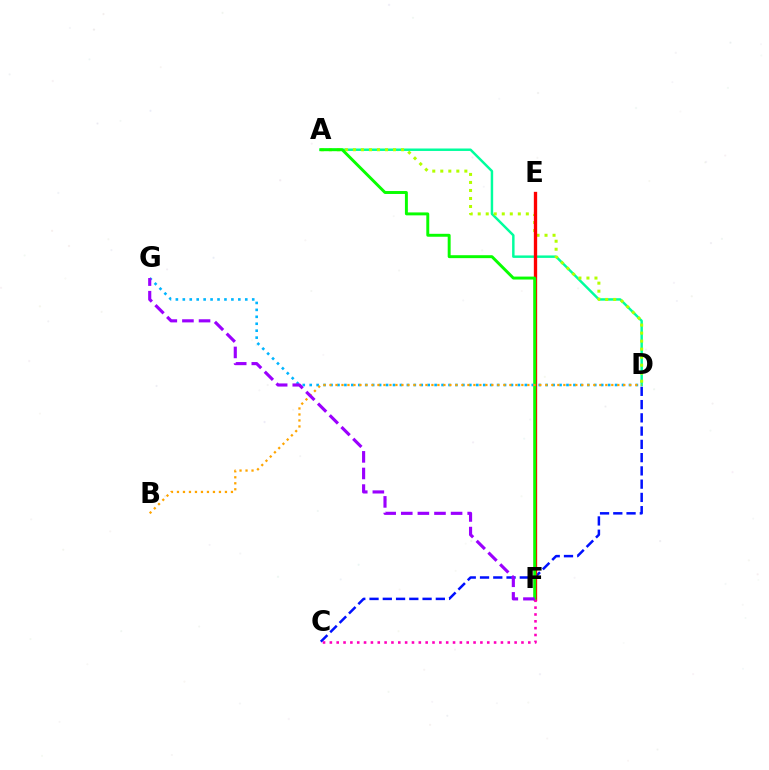{('C', 'D'): [{'color': '#0010ff', 'line_style': 'dashed', 'thickness': 1.8}], ('A', 'D'): [{'color': '#00ff9d', 'line_style': 'solid', 'thickness': 1.77}, {'color': '#b3ff00', 'line_style': 'dotted', 'thickness': 2.18}], ('E', 'F'): [{'color': '#ff0000', 'line_style': 'solid', 'thickness': 2.4}], ('A', 'F'): [{'color': '#08ff00', 'line_style': 'solid', 'thickness': 2.12}], ('D', 'G'): [{'color': '#00b5ff', 'line_style': 'dotted', 'thickness': 1.89}], ('C', 'F'): [{'color': '#ff00bd', 'line_style': 'dotted', 'thickness': 1.86}], ('B', 'D'): [{'color': '#ffa500', 'line_style': 'dotted', 'thickness': 1.63}], ('F', 'G'): [{'color': '#9b00ff', 'line_style': 'dashed', 'thickness': 2.26}]}